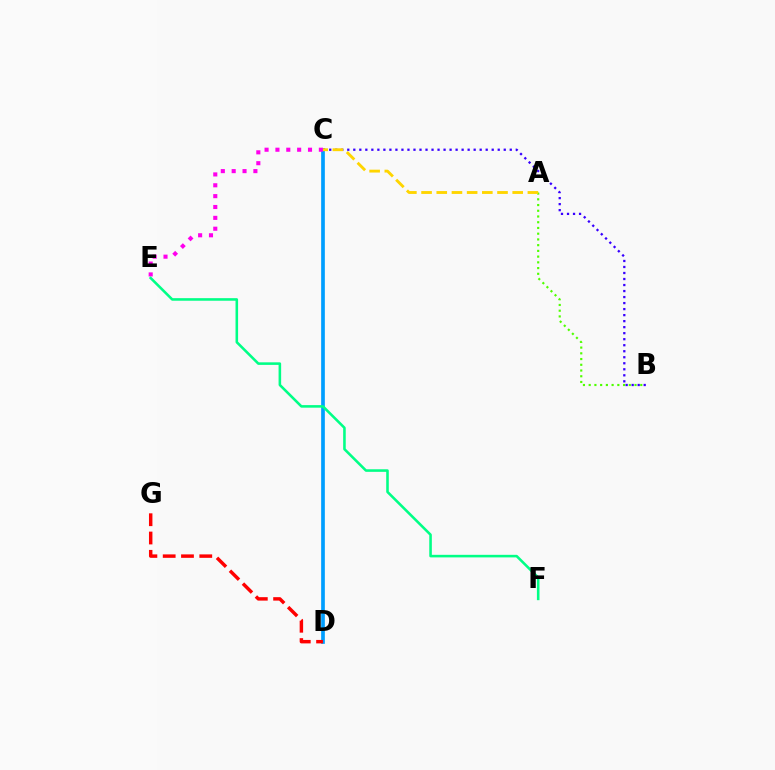{('A', 'B'): [{'color': '#4fff00', 'line_style': 'dotted', 'thickness': 1.56}], ('C', 'D'): [{'color': '#009eff', 'line_style': 'solid', 'thickness': 2.65}], ('C', 'E'): [{'color': '#ff00ed', 'line_style': 'dotted', 'thickness': 2.95}], ('D', 'G'): [{'color': '#ff0000', 'line_style': 'dashed', 'thickness': 2.49}], ('B', 'C'): [{'color': '#3700ff', 'line_style': 'dotted', 'thickness': 1.63}], ('E', 'F'): [{'color': '#00ff86', 'line_style': 'solid', 'thickness': 1.85}], ('A', 'C'): [{'color': '#ffd500', 'line_style': 'dashed', 'thickness': 2.06}]}